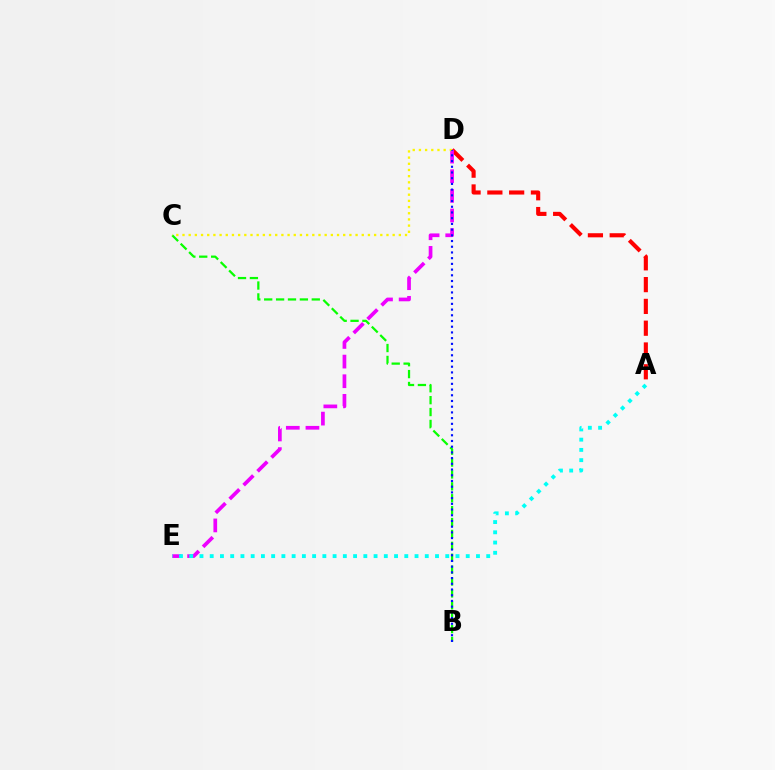{('A', 'D'): [{'color': '#ff0000', 'line_style': 'dashed', 'thickness': 2.96}], ('D', 'E'): [{'color': '#ee00ff', 'line_style': 'dashed', 'thickness': 2.67}], ('B', 'C'): [{'color': '#08ff00', 'line_style': 'dashed', 'thickness': 1.62}], ('A', 'E'): [{'color': '#00fff6', 'line_style': 'dotted', 'thickness': 2.78}], ('C', 'D'): [{'color': '#fcf500', 'line_style': 'dotted', 'thickness': 1.68}], ('B', 'D'): [{'color': '#0010ff', 'line_style': 'dotted', 'thickness': 1.55}]}